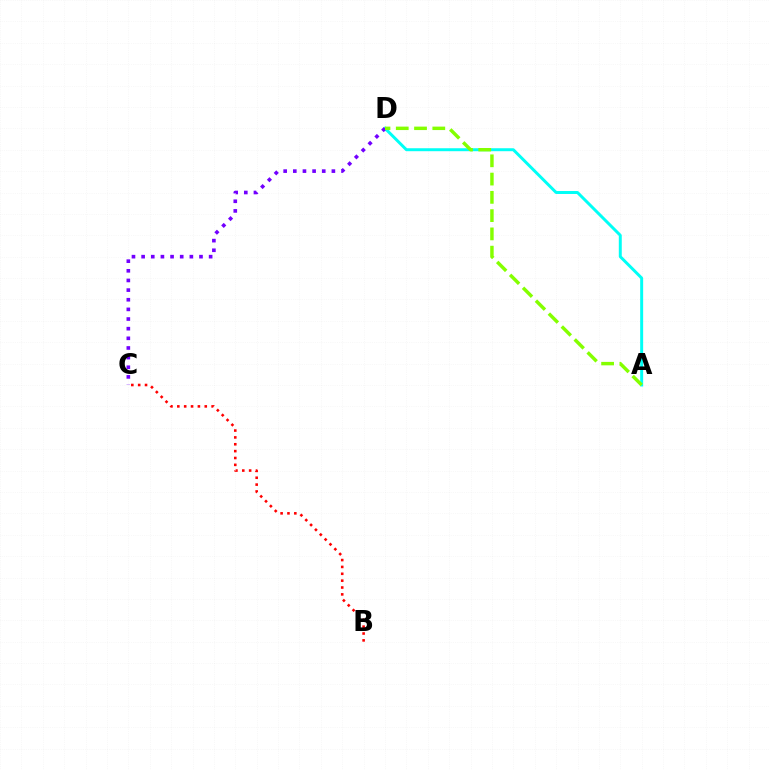{('A', 'D'): [{'color': '#00fff6', 'line_style': 'solid', 'thickness': 2.13}, {'color': '#84ff00', 'line_style': 'dashed', 'thickness': 2.48}], ('C', 'D'): [{'color': '#7200ff', 'line_style': 'dotted', 'thickness': 2.62}], ('B', 'C'): [{'color': '#ff0000', 'line_style': 'dotted', 'thickness': 1.86}]}